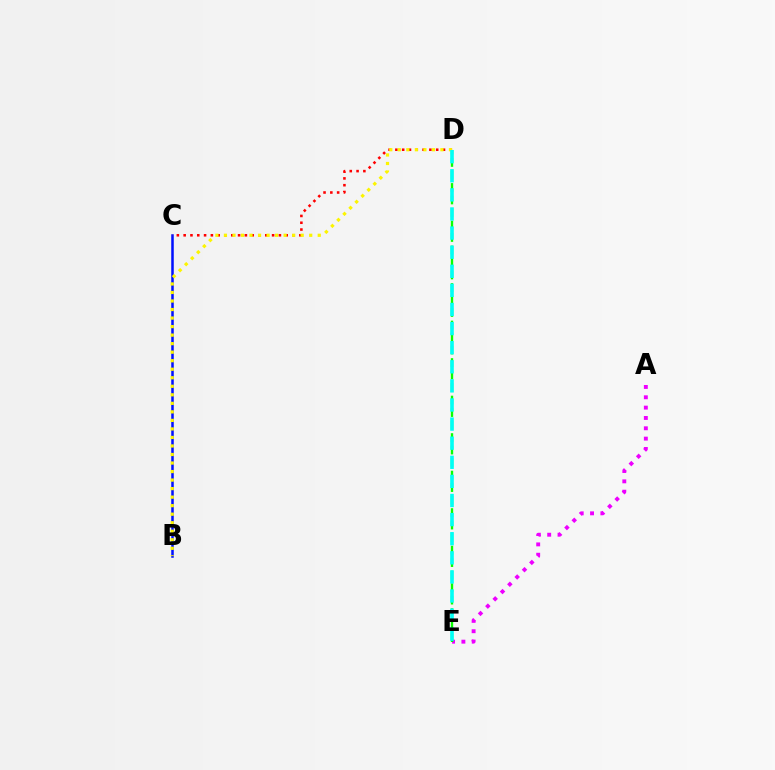{('A', 'E'): [{'color': '#ee00ff', 'line_style': 'dotted', 'thickness': 2.81}], ('D', 'E'): [{'color': '#08ff00', 'line_style': 'dashed', 'thickness': 1.7}, {'color': '#00fff6', 'line_style': 'dashed', 'thickness': 2.59}], ('B', 'C'): [{'color': '#0010ff', 'line_style': 'solid', 'thickness': 1.81}], ('C', 'D'): [{'color': '#ff0000', 'line_style': 'dotted', 'thickness': 1.85}], ('B', 'D'): [{'color': '#fcf500', 'line_style': 'dotted', 'thickness': 2.32}]}